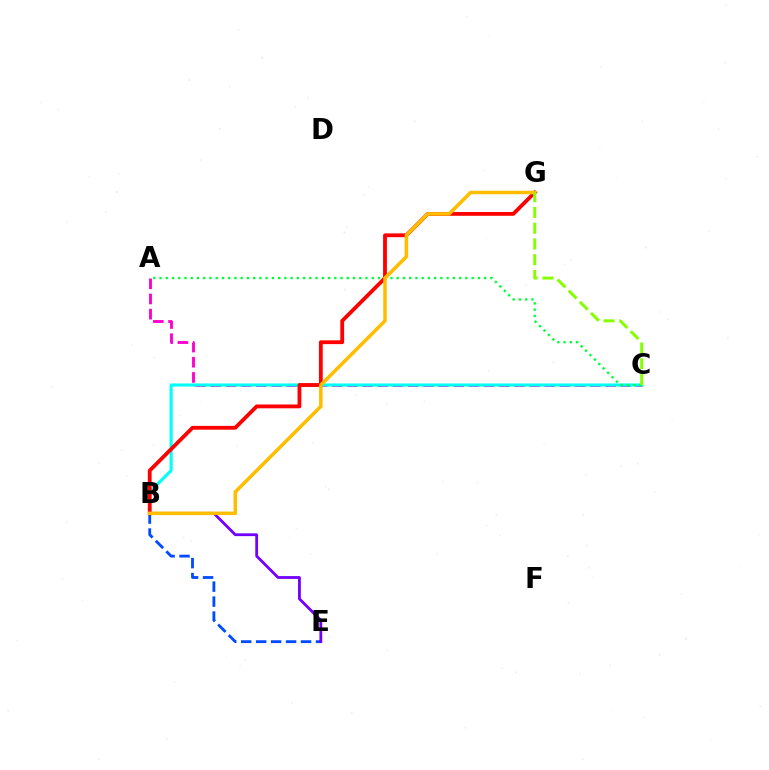{('B', 'E'): [{'color': '#004bff', 'line_style': 'dashed', 'thickness': 2.03}, {'color': '#7200ff', 'line_style': 'solid', 'thickness': 2.01}], ('A', 'C'): [{'color': '#ff00cf', 'line_style': 'dashed', 'thickness': 2.06}, {'color': '#00ff39', 'line_style': 'dotted', 'thickness': 1.7}], ('B', 'C'): [{'color': '#00fff6', 'line_style': 'solid', 'thickness': 2.23}], ('B', 'G'): [{'color': '#ff0000', 'line_style': 'solid', 'thickness': 2.74}, {'color': '#ffbd00', 'line_style': 'solid', 'thickness': 2.55}], ('C', 'G'): [{'color': '#84ff00', 'line_style': 'dashed', 'thickness': 2.14}]}